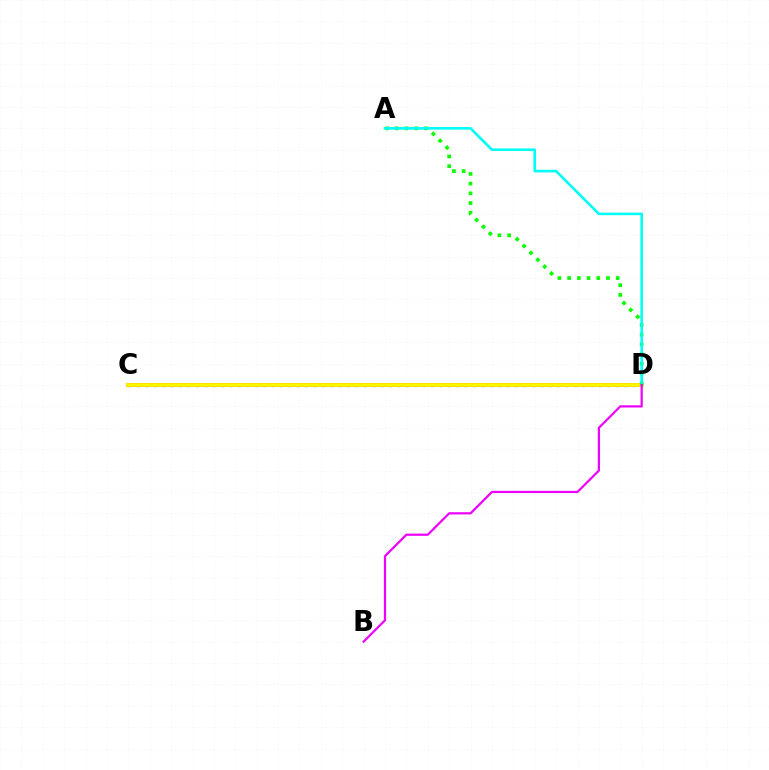{('C', 'D'): [{'color': '#0010ff', 'line_style': 'dotted', 'thickness': 2.28}, {'color': '#ff0000', 'line_style': 'solid', 'thickness': 2.81}, {'color': '#fcf500', 'line_style': 'solid', 'thickness': 2.78}], ('A', 'D'): [{'color': '#08ff00', 'line_style': 'dotted', 'thickness': 2.64}, {'color': '#00fff6', 'line_style': 'solid', 'thickness': 1.88}], ('B', 'D'): [{'color': '#ee00ff', 'line_style': 'solid', 'thickness': 1.6}]}